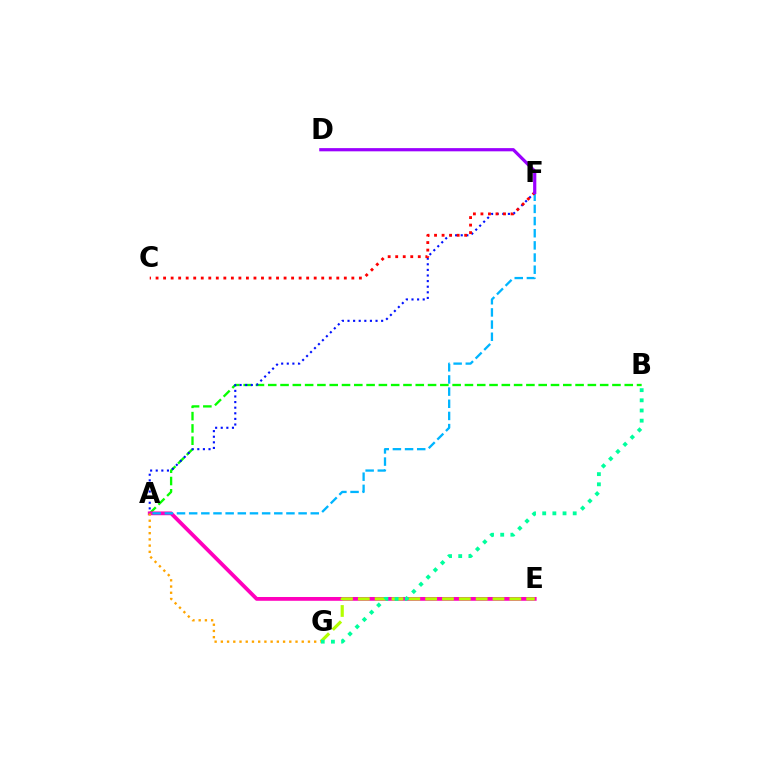{('A', 'B'): [{'color': '#08ff00', 'line_style': 'dashed', 'thickness': 1.67}], ('A', 'E'): [{'color': '#ff00bd', 'line_style': 'solid', 'thickness': 2.73}], ('A', 'F'): [{'color': '#00b5ff', 'line_style': 'dashed', 'thickness': 1.65}, {'color': '#0010ff', 'line_style': 'dotted', 'thickness': 1.52}], ('C', 'F'): [{'color': '#ff0000', 'line_style': 'dotted', 'thickness': 2.05}], ('E', 'G'): [{'color': '#b3ff00', 'line_style': 'dashed', 'thickness': 2.29}], ('B', 'G'): [{'color': '#00ff9d', 'line_style': 'dotted', 'thickness': 2.76}], ('A', 'G'): [{'color': '#ffa500', 'line_style': 'dotted', 'thickness': 1.69}], ('D', 'F'): [{'color': '#9b00ff', 'line_style': 'solid', 'thickness': 2.31}]}